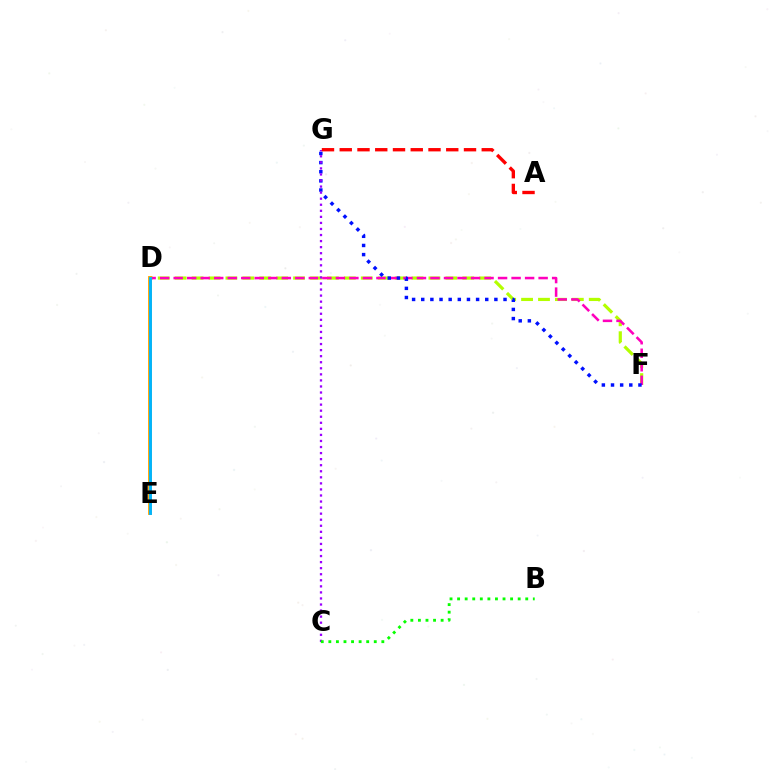{('D', 'F'): [{'color': '#b3ff00', 'line_style': 'dashed', 'thickness': 2.3}, {'color': '#ff00bd', 'line_style': 'dashed', 'thickness': 1.84}], ('F', 'G'): [{'color': '#0010ff', 'line_style': 'dotted', 'thickness': 2.48}], ('C', 'G'): [{'color': '#9b00ff', 'line_style': 'dotted', 'thickness': 1.65}], ('D', 'E'): [{'color': '#00ff9d', 'line_style': 'dashed', 'thickness': 1.81}, {'color': '#ffa500', 'line_style': 'solid', 'thickness': 2.78}, {'color': '#00b5ff', 'line_style': 'solid', 'thickness': 2.08}], ('A', 'G'): [{'color': '#ff0000', 'line_style': 'dashed', 'thickness': 2.41}], ('B', 'C'): [{'color': '#08ff00', 'line_style': 'dotted', 'thickness': 2.06}]}